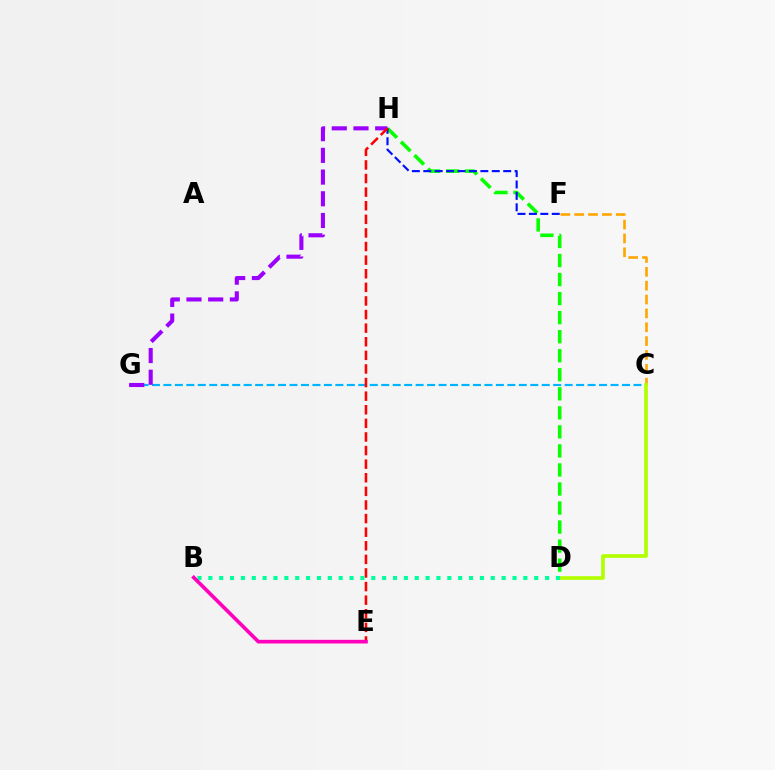{('D', 'H'): [{'color': '#08ff00', 'line_style': 'dashed', 'thickness': 2.59}], ('C', 'F'): [{'color': '#ffa500', 'line_style': 'dashed', 'thickness': 1.88}], ('C', 'G'): [{'color': '#00b5ff', 'line_style': 'dashed', 'thickness': 1.56}], ('F', 'H'): [{'color': '#0010ff', 'line_style': 'dashed', 'thickness': 1.55}], ('G', 'H'): [{'color': '#9b00ff', 'line_style': 'dashed', 'thickness': 2.95}], ('E', 'H'): [{'color': '#ff0000', 'line_style': 'dashed', 'thickness': 1.85}], ('C', 'D'): [{'color': '#b3ff00', 'line_style': 'solid', 'thickness': 2.65}], ('B', 'D'): [{'color': '#00ff9d', 'line_style': 'dotted', 'thickness': 2.95}], ('B', 'E'): [{'color': '#ff00bd', 'line_style': 'solid', 'thickness': 2.62}]}